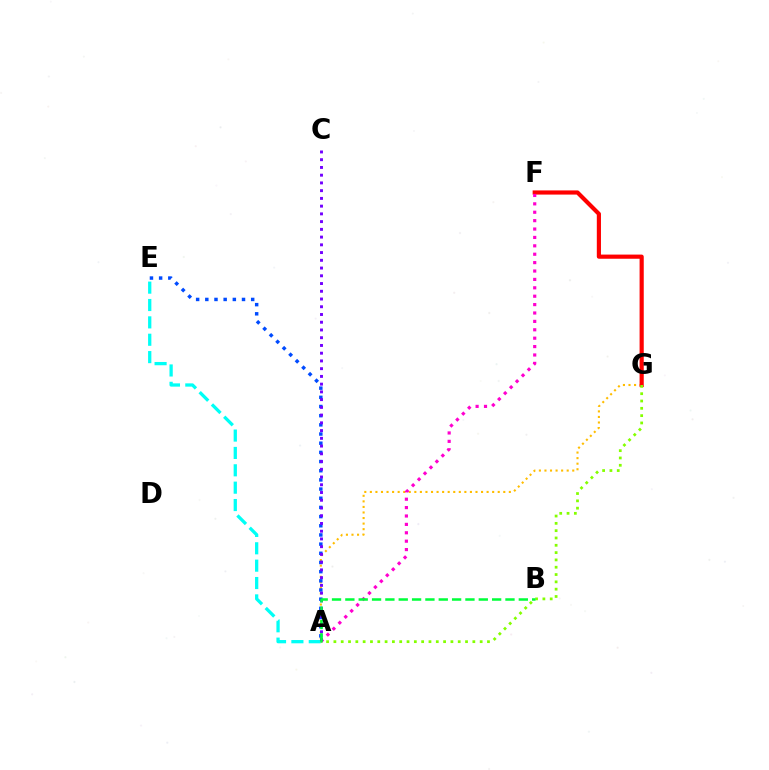{('A', 'E'): [{'color': '#00fff6', 'line_style': 'dashed', 'thickness': 2.36}, {'color': '#004bff', 'line_style': 'dotted', 'thickness': 2.49}], ('A', 'G'): [{'color': '#ffbd00', 'line_style': 'dotted', 'thickness': 1.51}, {'color': '#84ff00', 'line_style': 'dotted', 'thickness': 1.99}], ('F', 'G'): [{'color': '#ff0000', 'line_style': 'solid', 'thickness': 3.0}], ('A', 'F'): [{'color': '#ff00cf', 'line_style': 'dotted', 'thickness': 2.28}], ('A', 'C'): [{'color': '#7200ff', 'line_style': 'dotted', 'thickness': 2.1}], ('A', 'B'): [{'color': '#00ff39', 'line_style': 'dashed', 'thickness': 1.81}]}